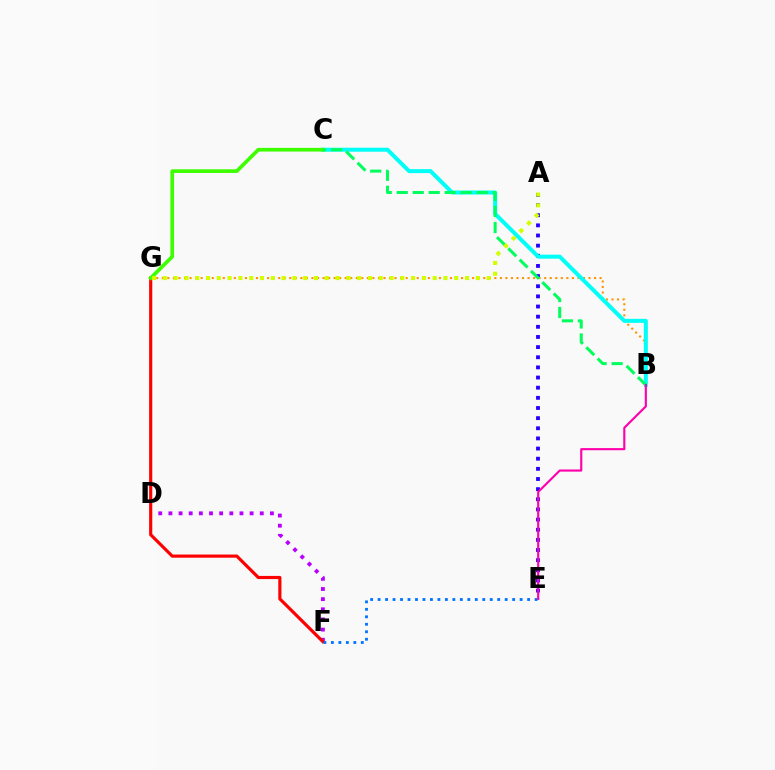{('D', 'F'): [{'color': '#b900ff', 'line_style': 'dotted', 'thickness': 2.76}], ('A', 'E'): [{'color': '#2500ff', 'line_style': 'dotted', 'thickness': 2.76}], ('F', 'G'): [{'color': '#ff0000', 'line_style': 'solid', 'thickness': 2.28}], ('B', 'G'): [{'color': '#ff9400', 'line_style': 'dotted', 'thickness': 1.51}], ('B', 'C'): [{'color': '#00fff6', 'line_style': 'solid', 'thickness': 2.87}, {'color': '#00ff5c', 'line_style': 'dashed', 'thickness': 2.17}], ('C', 'G'): [{'color': '#3dff00', 'line_style': 'solid', 'thickness': 2.65}], ('E', 'F'): [{'color': '#0074ff', 'line_style': 'dotted', 'thickness': 2.03}], ('A', 'G'): [{'color': '#d1ff00', 'line_style': 'dotted', 'thickness': 2.93}], ('B', 'E'): [{'color': '#ff00ac', 'line_style': 'solid', 'thickness': 1.53}]}